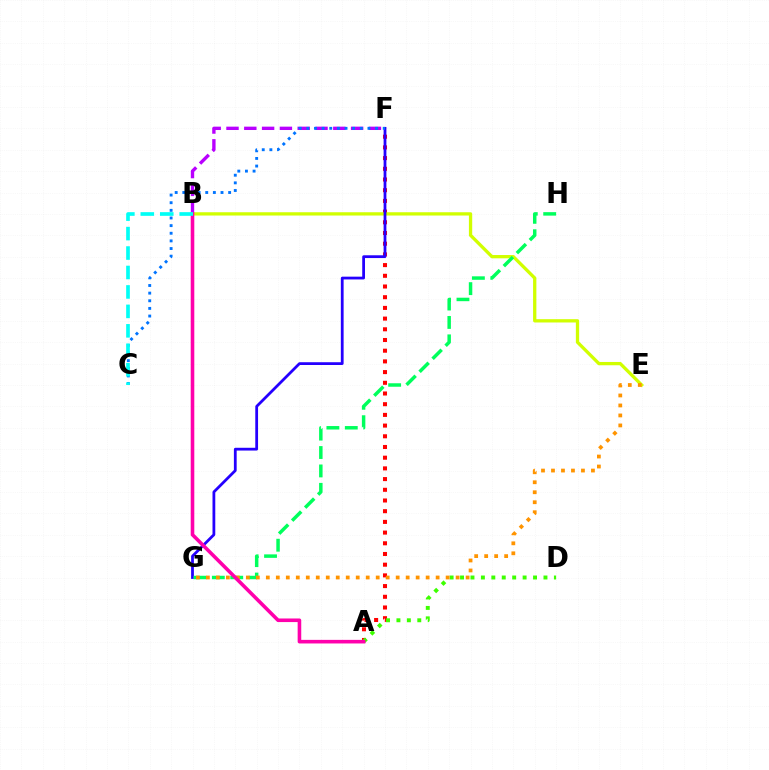{('A', 'F'): [{'color': '#ff0000', 'line_style': 'dotted', 'thickness': 2.91}], ('B', 'F'): [{'color': '#b900ff', 'line_style': 'dashed', 'thickness': 2.42}], ('A', 'D'): [{'color': '#3dff00', 'line_style': 'dotted', 'thickness': 2.83}], ('B', 'E'): [{'color': '#d1ff00', 'line_style': 'solid', 'thickness': 2.37}], ('F', 'G'): [{'color': '#2500ff', 'line_style': 'solid', 'thickness': 2.0}], ('C', 'F'): [{'color': '#0074ff', 'line_style': 'dotted', 'thickness': 2.08}], ('G', 'H'): [{'color': '#00ff5c', 'line_style': 'dashed', 'thickness': 2.5}], ('E', 'G'): [{'color': '#ff9400', 'line_style': 'dotted', 'thickness': 2.71}], ('A', 'B'): [{'color': '#ff00ac', 'line_style': 'solid', 'thickness': 2.59}], ('B', 'C'): [{'color': '#00fff6', 'line_style': 'dashed', 'thickness': 2.64}]}